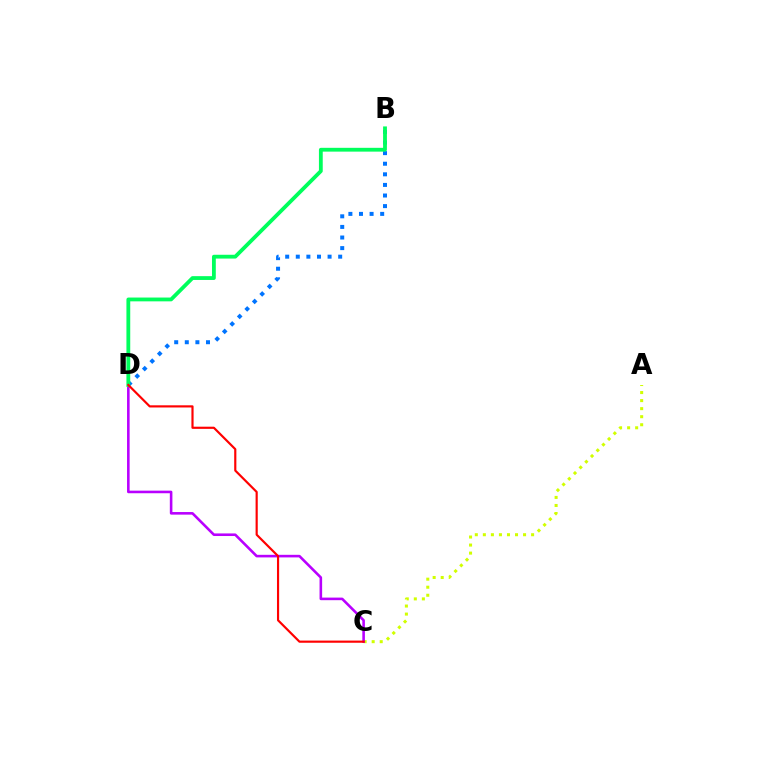{('B', 'D'): [{'color': '#0074ff', 'line_style': 'dotted', 'thickness': 2.88}, {'color': '#00ff5c', 'line_style': 'solid', 'thickness': 2.74}], ('A', 'C'): [{'color': '#d1ff00', 'line_style': 'dotted', 'thickness': 2.19}], ('C', 'D'): [{'color': '#b900ff', 'line_style': 'solid', 'thickness': 1.87}, {'color': '#ff0000', 'line_style': 'solid', 'thickness': 1.56}]}